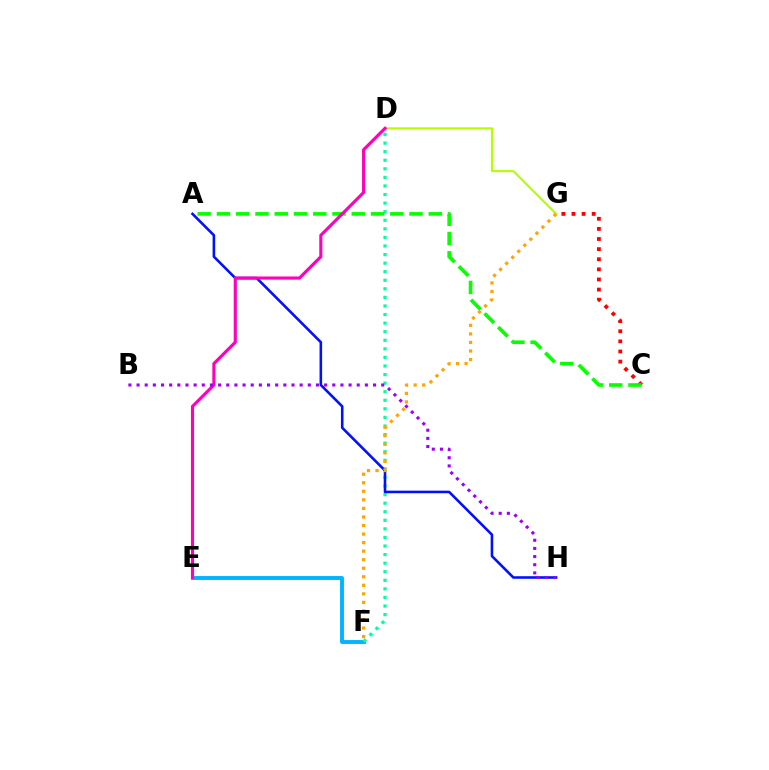{('E', 'F'): [{'color': '#00b5ff', 'line_style': 'solid', 'thickness': 2.81}], ('C', 'G'): [{'color': '#ff0000', 'line_style': 'dotted', 'thickness': 2.75}], ('D', 'F'): [{'color': '#00ff9d', 'line_style': 'dotted', 'thickness': 2.33}], ('A', 'H'): [{'color': '#0010ff', 'line_style': 'solid', 'thickness': 1.86}], ('A', 'C'): [{'color': '#08ff00', 'line_style': 'dashed', 'thickness': 2.62}], ('D', 'G'): [{'color': '#b3ff00', 'line_style': 'solid', 'thickness': 1.5}], ('F', 'G'): [{'color': '#ffa500', 'line_style': 'dotted', 'thickness': 2.32}], ('D', 'E'): [{'color': '#ff00bd', 'line_style': 'solid', 'thickness': 2.25}], ('B', 'H'): [{'color': '#9b00ff', 'line_style': 'dotted', 'thickness': 2.22}]}